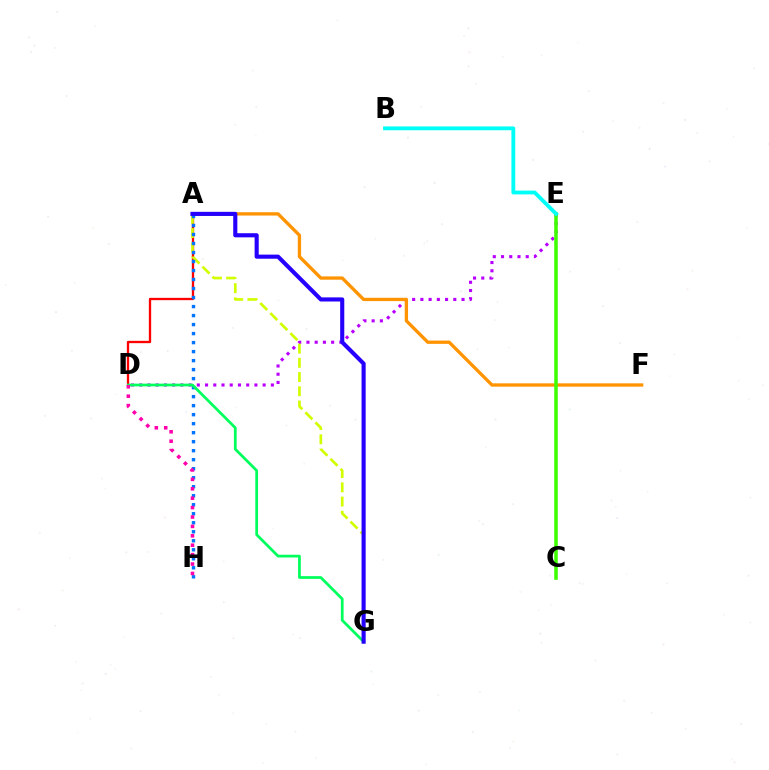{('D', 'E'): [{'color': '#b900ff', 'line_style': 'dotted', 'thickness': 2.24}], ('A', 'F'): [{'color': '#ff9400', 'line_style': 'solid', 'thickness': 2.39}], ('A', 'D'): [{'color': '#ff0000', 'line_style': 'solid', 'thickness': 1.66}], ('A', 'G'): [{'color': '#d1ff00', 'line_style': 'dashed', 'thickness': 1.93}, {'color': '#2500ff', 'line_style': 'solid', 'thickness': 2.96}], ('A', 'H'): [{'color': '#0074ff', 'line_style': 'dotted', 'thickness': 2.45}], ('C', 'E'): [{'color': '#3dff00', 'line_style': 'solid', 'thickness': 2.55}], ('D', 'G'): [{'color': '#00ff5c', 'line_style': 'solid', 'thickness': 1.97}], ('D', 'H'): [{'color': '#ff00ac', 'line_style': 'dotted', 'thickness': 2.56}], ('B', 'E'): [{'color': '#00fff6', 'line_style': 'solid', 'thickness': 2.75}]}